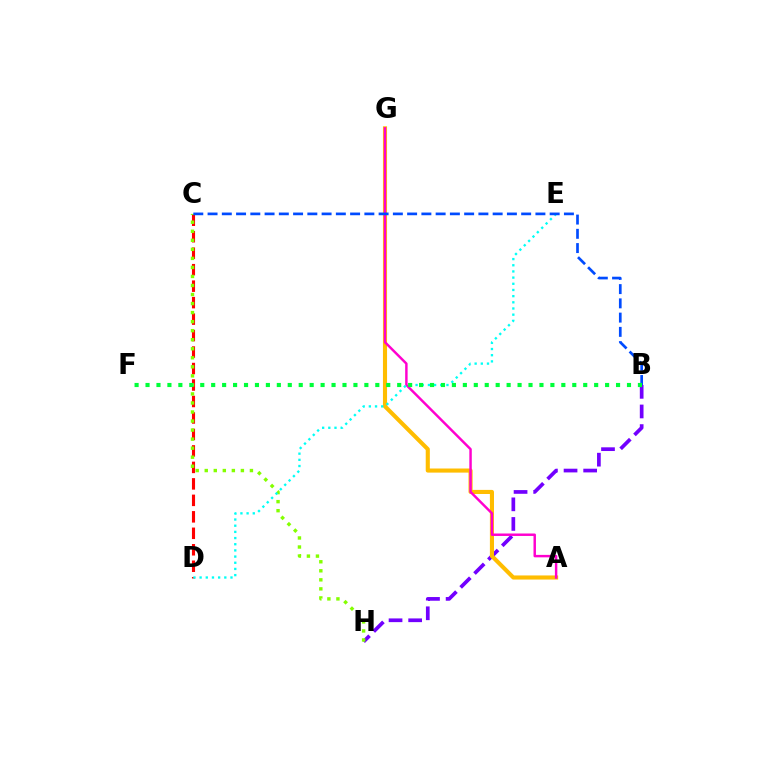{('B', 'H'): [{'color': '#7200ff', 'line_style': 'dashed', 'thickness': 2.66}], ('A', 'G'): [{'color': '#ffbd00', 'line_style': 'solid', 'thickness': 2.95}, {'color': '#ff00cf', 'line_style': 'solid', 'thickness': 1.77}], ('C', 'D'): [{'color': '#ff0000', 'line_style': 'dashed', 'thickness': 2.24}], ('C', 'H'): [{'color': '#84ff00', 'line_style': 'dotted', 'thickness': 2.46}], ('D', 'E'): [{'color': '#00fff6', 'line_style': 'dotted', 'thickness': 1.68}], ('B', 'C'): [{'color': '#004bff', 'line_style': 'dashed', 'thickness': 1.94}], ('B', 'F'): [{'color': '#00ff39', 'line_style': 'dotted', 'thickness': 2.97}]}